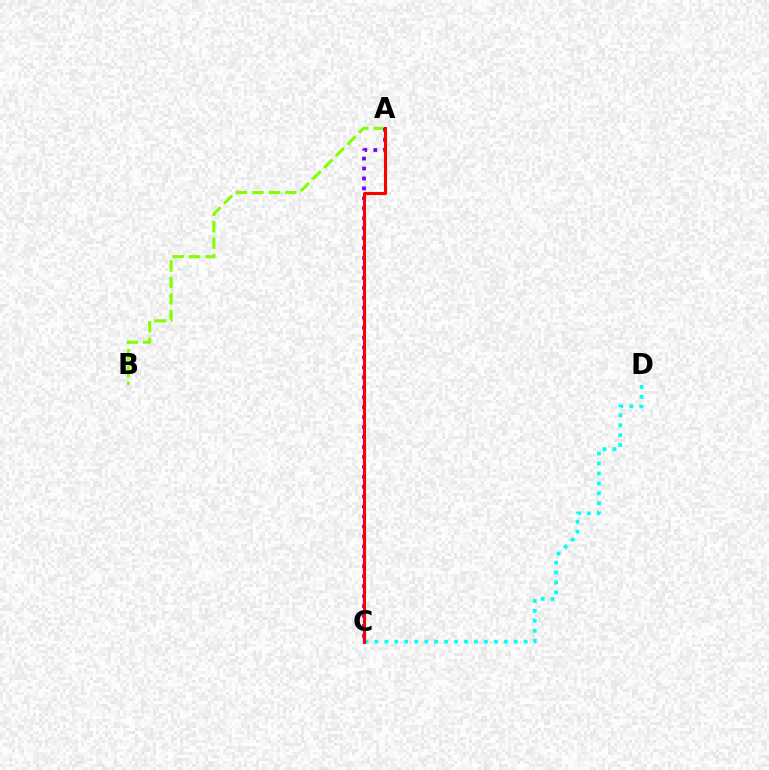{('A', 'B'): [{'color': '#84ff00', 'line_style': 'dashed', 'thickness': 2.23}], ('C', 'D'): [{'color': '#00fff6', 'line_style': 'dotted', 'thickness': 2.7}], ('A', 'C'): [{'color': '#7200ff', 'line_style': 'dotted', 'thickness': 2.7}, {'color': '#ff0000', 'line_style': 'solid', 'thickness': 2.23}]}